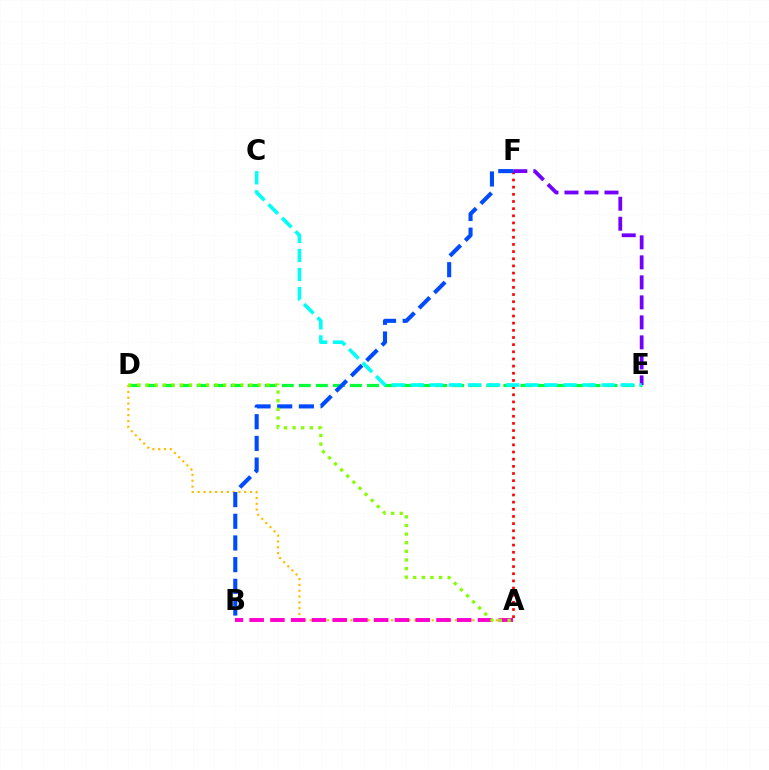{('A', 'F'): [{'color': '#ff0000', 'line_style': 'dotted', 'thickness': 1.94}], ('D', 'E'): [{'color': '#00ff39', 'line_style': 'dashed', 'thickness': 2.31}], ('A', 'D'): [{'color': '#ffbd00', 'line_style': 'dotted', 'thickness': 1.58}, {'color': '#84ff00', 'line_style': 'dotted', 'thickness': 2.34}], ('B', 'F'): [{'color': '#004bff', 'line_style': 'dashed', 'thickness': 2.95}], ('A', 'B'): [{'color': '#ff00cf', 'line_style': 'dashed', 'thickness': 2.82}], ('E', 'F'): [{'color': '#7200ff', 'line_style': 'dashed', 'thickness': 2.72}], ('C', 'E'): [{'color': '#00fff6', 'line_style': 'dashed', 'thickness': 2.59}]}